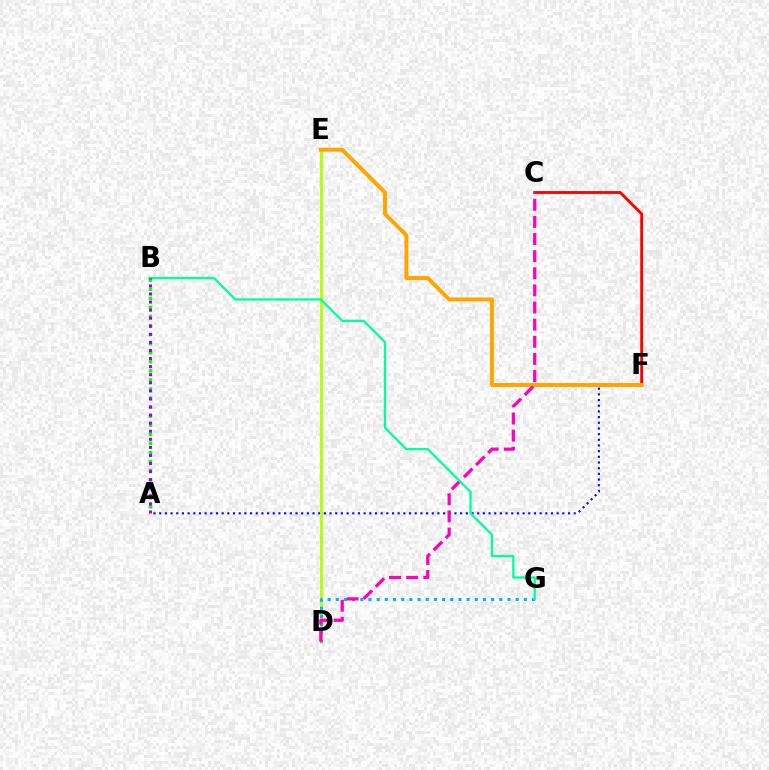{('C', 'F'): [{'color': '#ff0000', 'line_style': 'solid', 'thickness': 2.06}], ('A', 'F'): [{'color': '#0010ff', 'line_style': 'dotted', 'thickness': 1.54}], ('D', 'E'): [{'color': '#b3ff00', 'line_style': 'solid', 'thickness': 2.03}], ('E', 'F'): [{'color': '#ffa500', 'line_style': 'solid', 'thickness': 2.83}], ('D', 'G'): [{'color': '#00b5ff', 'line_style': 'dotted', 'thickness': 2.22}], ('C', 'D'): [{'color': '#ff00bd', 'line_style': 'dashed', 'thickness': 2.33}], ('B', 'G'): [{'color': '#00ff9d', 'line_style': 'solid', 'thickness': 1.63}], ('A', 'B'): [{'color': '#08ff00', 'line_style': 'dotted', 'thickness': 2.46}, {'color': '#9b00ff', 'line_style': 'dotted', 'thickness': 2.19}]}